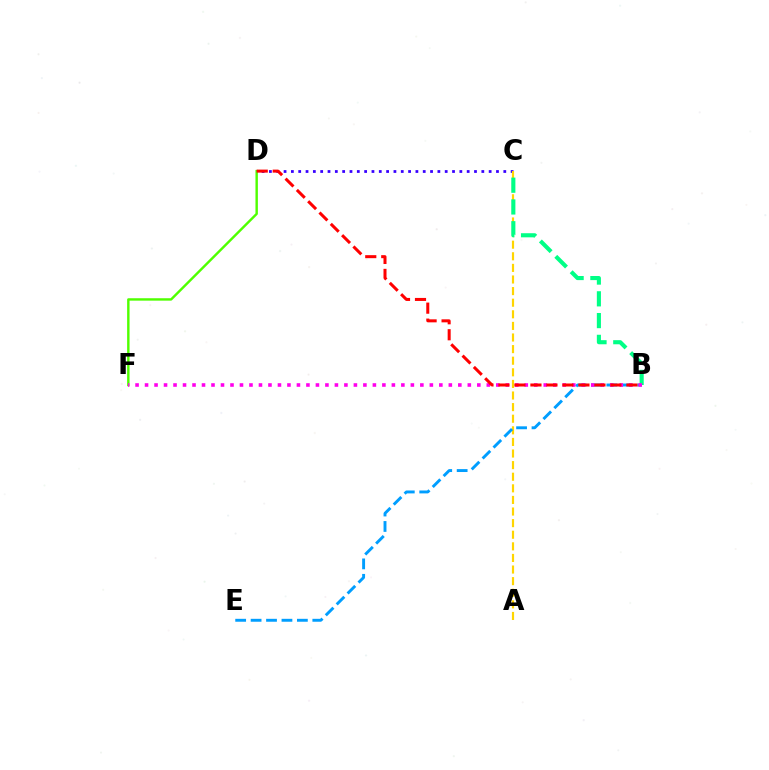{('C', 'D'): [{'color': '#3700ff', 'line_style': 'dotted', 'thickness': 1.99}], ('A', 'C'): [{'color': '#ffd500', 'line_style': 'dashed', 'thickness': 1.58}], ('D', 'F'): [{'color': '#4fff00', 'line_style': 'solid', 'thickness': 1.74}], ('B', 'E'): [{'color': '#009eff', 'line_style': 'dashed', 'thickness': 2.1}], ('B', 'C'): [{'color': '#00ff86', 'line_style': 'dashed', 'thickness': 2.96}], ('B', 'F'): [{'color': '#ff00ed', 'line_style': 'dotted', 'thickness': 2.58}], ('B', 'D'): [{'color': '#ff0000', 'line_style': 'dashed', 'thickness': 2.17}]}